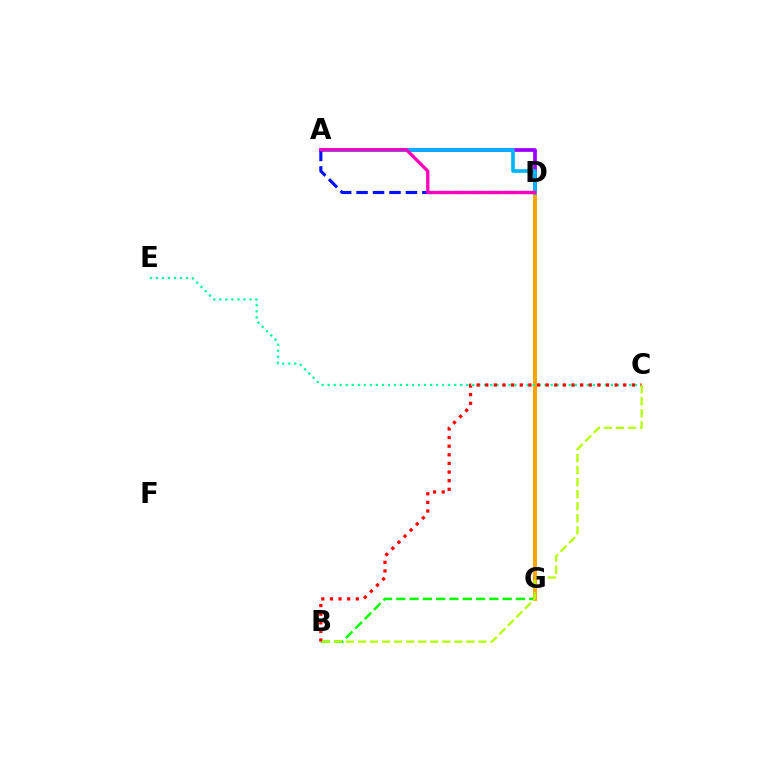{('B', 'G'): [{'color': '#08ff00', 'line_style': 'dashed', 'thickness': 1.81}], ('A', 'D'): [{'color': '#9b00ff', 'line_style': 'solid', 'thickness': 2.68}, {'color': '#00b5ff', 'line_style': 'solid', 'thickness': 2.63}, {'color': '#0010ff', 'line_style': 'dashed', 'thickness': 2.23}, {'color': '#ff00bd', 'line_style': 'solid', 'thickness': 2.38}], ('D', 'G'): [{'color': '#ffa500', 'line_style': 'solid', 'thickness': 2.85}], ('C', 'E'): [{'color': '#00ff9d', 'line_style': 'dotted', 'thickness': 1.64}], ('B', 'C'): [{'color': '#ff0000', 'line_style': 'dotted', 'thickness': 2.34}, {'color': '#b3ff00', 'line_style': 'dashed', 'thickness': 1.64}]}